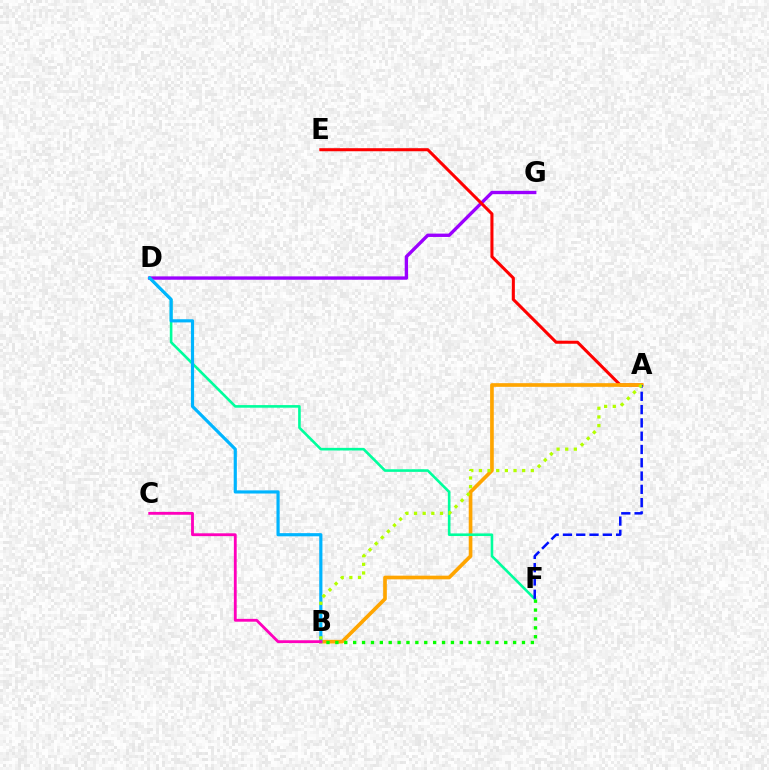{('D', 'G'): [{'color': '#9b00ff', 'line_style': 'solid', 'thickness': 2.41}], ('A', 'E'): [{'color': '#ff0000', 'line_style': 'solid', 'thickness': 2.2}], ('A', 'B'): [{'color': '#ffa500', 'line_style': 'solid', 'thickness': 2.64}, {'color': '#b3ff00', 'line_style': 'dotted', 'thickness': 2.35}], ('D', 'F'): [{'color': '#00ff9d', 'line_style': 'solid', 'thickness': 1.89}], ('A', 'F'): [{'color': '#0010ff', 'line_style': 'dashed', 'thickness': 1.81}], ('B', 'D'): [{'color': '#00b5ff', 'line_style': 'solid', 'thickness': 2.28}], ('B', 'C'): [{'color': '#ff00bd', 'line_style': 'solid', 'thickness': 2.04}], ('B', 'F'): [{'color': '#08ff00', 'line_style': 'dotted', 'thickness': 2.41}]}